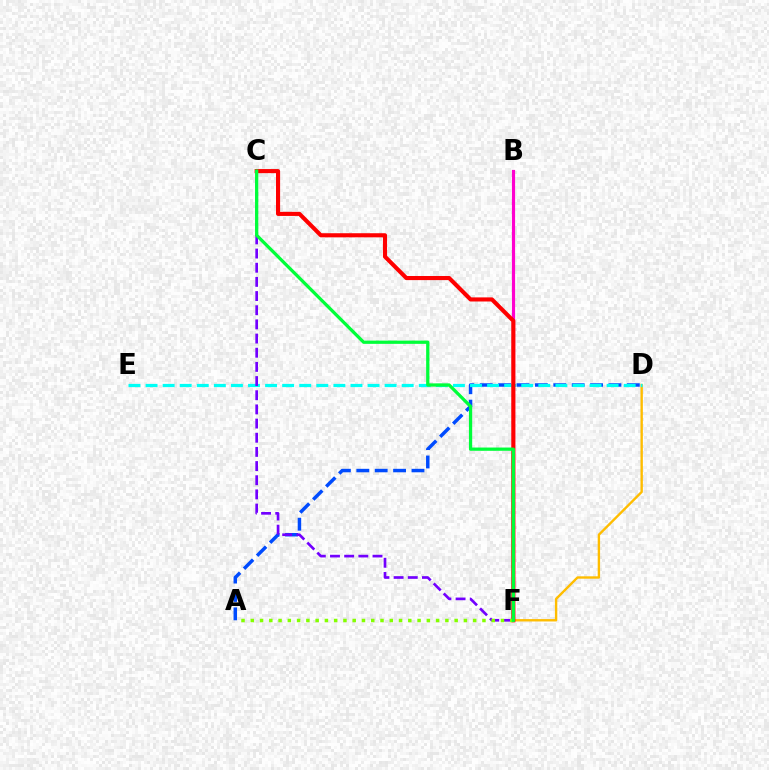{('A', 'D'): [{'color': '#004bff', 'line_style': 'dashed', 'thickness': 2.5}], ('D', 'F'): [{'color': '#ffbd00', 'line_style': 'solid', 'thickness': 1.72}], ('D', 'E'): [{'color': '#00fff6', 'line_style': 'dashed', 'thickness': 2.32}], ('B', 'F'): [{'color': '#ff00cf', 'line_style': 'solid', 'thickness': 2.29}], ('C', 'F'): [{'color': '#7200ff', 'line_style': 'dashed', 'thickness': 1.92}, {'color': '#ff0000', 'line_style': 'solid', 'thickness': 2.95}, {'color': '#00ff39', 'line_style': 'solid', 'thickness': 2.35}], ('A', 'F'): [{'color': '#84ff00', 'line_style': 'dotted', 'thickness': 2.52}]}